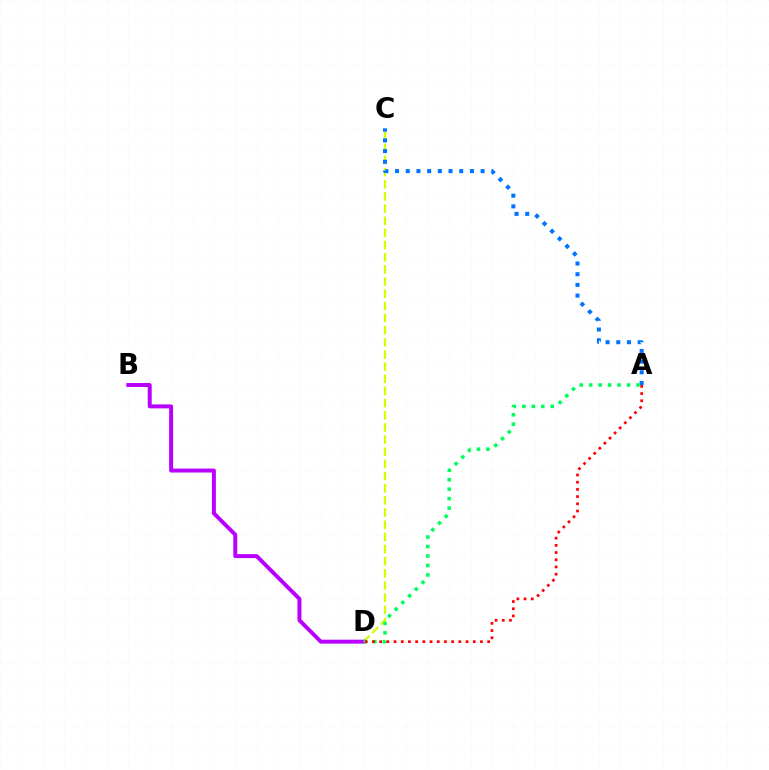{('C', 'D'): [{'color': '#d1ff00', 'line_style': 'dashed', 'thickness': 1.65}], ('B', 'D'): [{'color': '#b900ff', 'line_style': 'solid', 'thickness': 2.84}], ('A', 'C'): [{'color': '#0074ff', 'line_style': 'dotted', 'thickness': 2.91}], ('A', 'D'): [{'color': '#00ff5c', 'line_style': 'dotted', 'thickness': 2.57}, {'color': '#ff0000', 'line_style': 'dotted', 'thickness': 1.96}]}